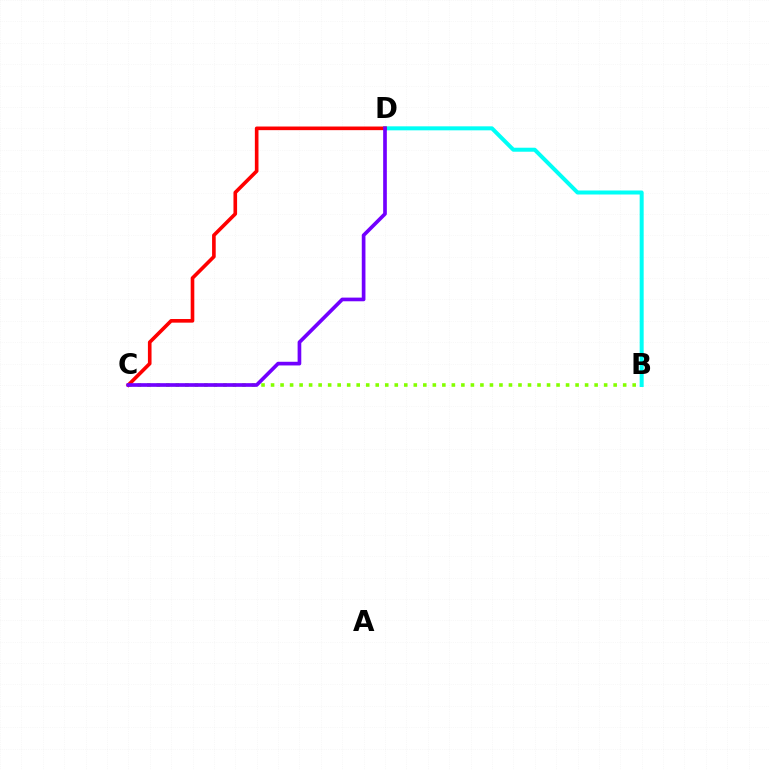{('B', 'C'): [{'color': '#84ff00', 'line_style': 'dotted', 'thickness': 2.59}], ('B', 'D'): [{'color': '#00fff6', 'line_style': 'solid', 'thickness': 2.88}], ('C', 'D'): [{'color': '#ff0000', 'line_style': 'solid', 'thickness': 2.61}, {'color': '#7200ff', 'line_style': 'solid', 'thickness': 2.64}]}